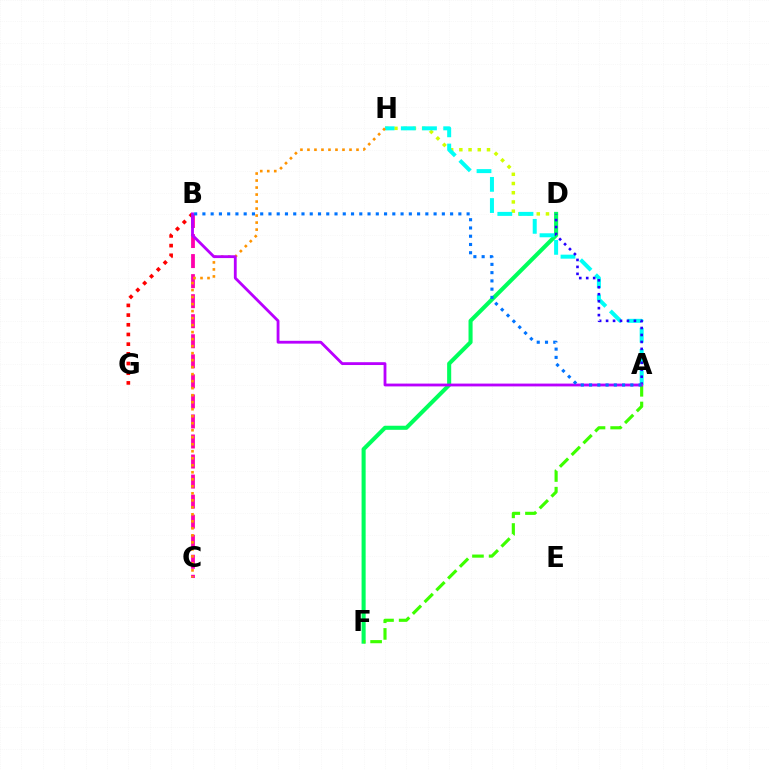{('B', 'C'): [{'color': '#ff00ac', 'line_style': 'dashed', 'thickness': 2.72}], ('D', 'H'): [{'color': '#d1ff00', 'line_style': 'dotted', 'thickness': 2.5}], ('D', 'F'): [{'color': '#00ff5c', 'line_style': 'solid', 'thickness': 2.93}], ('A', 'F'): [{'color': '#3dff00', 'line_style': 'dashed', 'thickness': 2.26}], ('A', 'H'): [{'color': '#00fff6', 'line_style': 'dashed', 'thickness': 2.88}], ('B', 'G'): [{'color': '#ff0000', 'line_style': 'dotted', 'thickness': 2.63}], ('C', 'H'): [{'color': '#ff9400', 'line_style': 'dotted', 'thickness': 1.9}], ('A', 'D'): [{'color': '#2500ff', 'line_style': 'dotted', 'thickness': 1.89}], ('A', 'B'): [{'color': '#b900ff', 'line_style': 'solid', 'thickness': 2.03}, {'color': '#0074ff', 'line_style': 'dotted', 'thickness': 2.24}]}